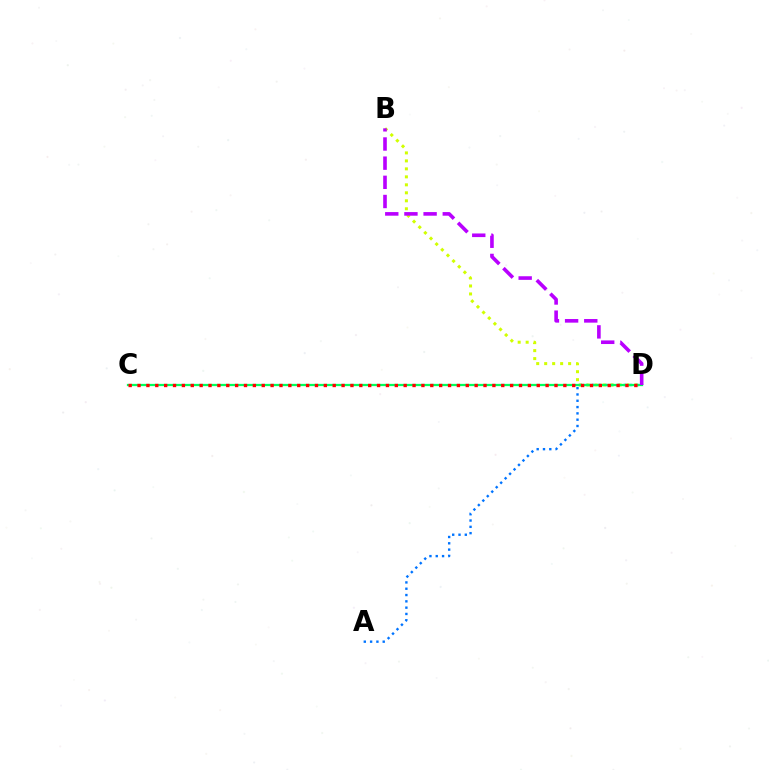{('A', 'D'): [{'color': '#0074ff', 'line_style': 'dotted', 'thickness': 1.71}], ('B', 'D'): [{'color': '#d1ff00', 'line_style': 'dotted', 'thickness': 2.17}, {'color': '#b900ff', 'line_style': 'dashed', 'thickness': 2.6}], ('C', 'D'): [{'color': '#00ff5c', 'line_style': 'solid', 'thickness': 1.63}, {'color': '#ff0000', 'line_style': 'dotted', 'thickness': 2.41}]}